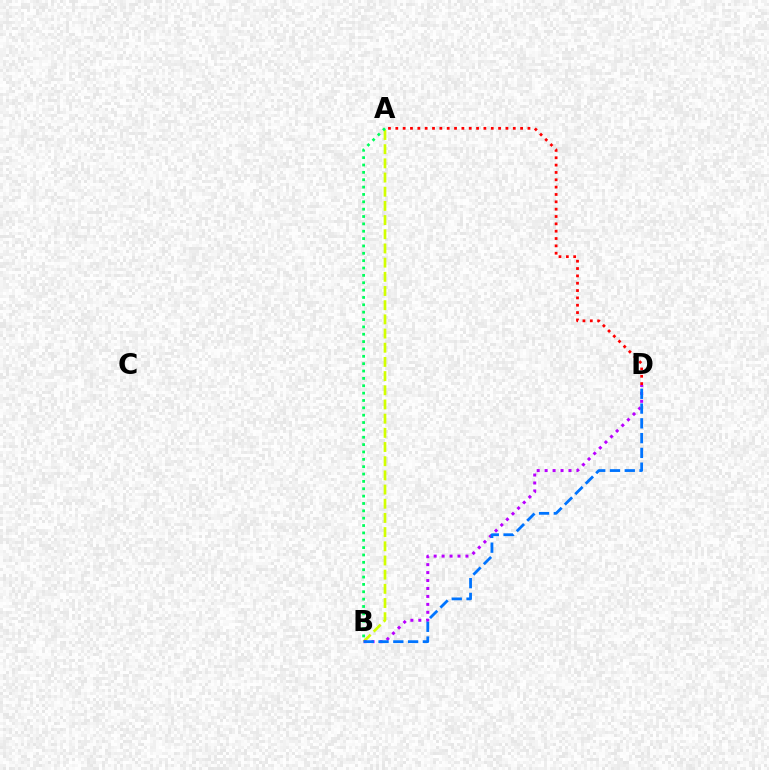{('A', 'B'): [{'color': '#d1ff00', 'line_style': 'dashed', 'thickness': 1.93}, {'color': '#00ff5c', 'line_style': 'dotted', 'thickness': 2.0}], ('A', 'D'): [{'color': '#ff0000', 'line_style': 'dotted', 'thickness': 1.99}], ('B', 'D'): [{'color': '#b900ff', 'line_style': 'dotted', 'thickness': 2.16}, {'color': '#0074ff', 'line_style': 'dashed', 'thickness': 2.01}]}